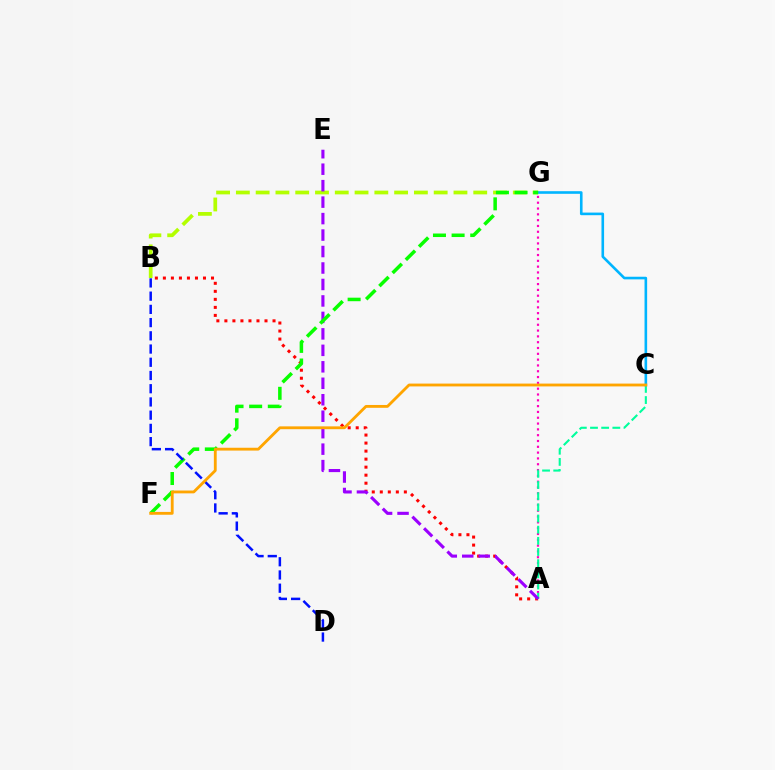{('A', 'G'): [{'color': '#ff00bd', 'line_style': 'dotted', 'thickness': 1.58}], ('A', 'B'): [{'color': '#ff0000', 'line_style': 'dotted', 'thickness': 2.18}], ('A', 'C'): [{'color': '#00ff9d', 'line_style': 'dashed', 'thickness': 1.52}], ('B', 'G'): [{'color': '#b3ff00', 'line_style': 'dashed', 'thickness': 2.69}], ('A', 'E'): [{'color': '#9b00ff', 'line_style': 'dashed', 'thickness': 2.24}], ('C', 'G'): [{'color': '#00b5ff', 'line_style': 'solid', 'thickness': 1.88}], ('F', 'G'): [{'color': '#08ff00', 'line_style': 'dashed', 'thickness': 2.53}], ('B', 'D'): [{'color': '#0010ff', 'line_style': 'dashed', 'thickness': 1.8}], ('C', 'F'): [{'color': '#ffa500', 'line_style': 'solid', 'thickness': 2.04}]}